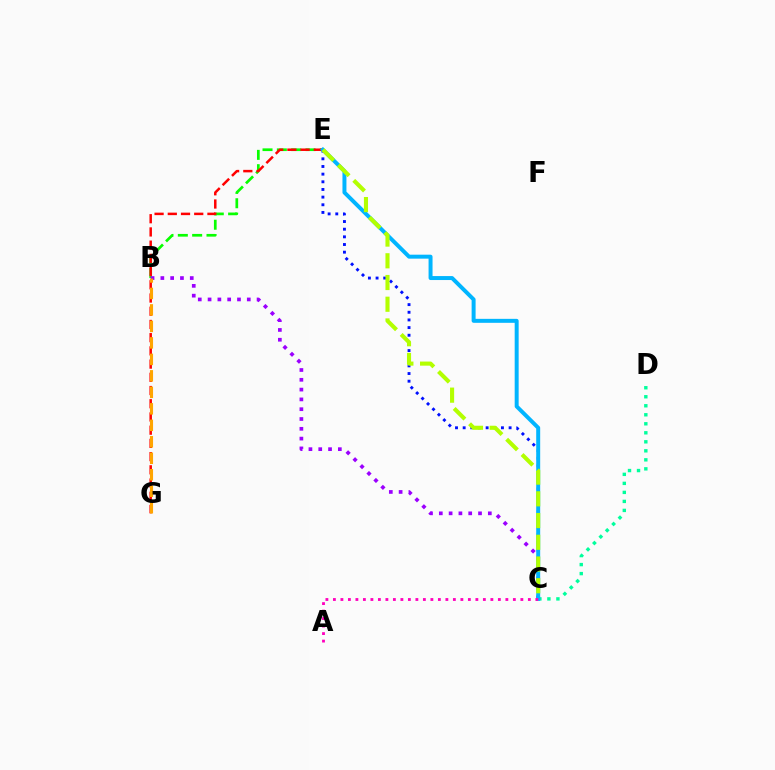{('B', 'E'): [{'color': '#08ff00', 'line_style': 'dashed', 'thickness': 1.95}], ('C', 'D'): [{'color': '#00ff9d', 'line_style': 'dotted', 'thickness': 2.45}], ('E', 'G'): [{'color': '#ff0000', 'line_style': 'dashed', 'thickness': 1.8}], ('B', 'C'): [{'color': '#9b00ff', 'line_style': 'dotted', 'thickness': 2.66}], ('C', 'E'): [{'color': '#0010ff', 'line_style': 'dotted', 'thickness': 2.08}, {'color': '#00b5ff', 'line_style': 'solid', 'thickness': 2.86}, {'color': '#b3ff00', 'line_style': 'dashed', 'thickness': 2.95}], ('A', 'C'): [{'color': '#ff00bd', 'line_style': 'dotted', 'thickness': 2.04}], ('B', 'G'): [{'color': '#ffa500', 'line_style': 'dashed', 'thickness': 2.24}]}